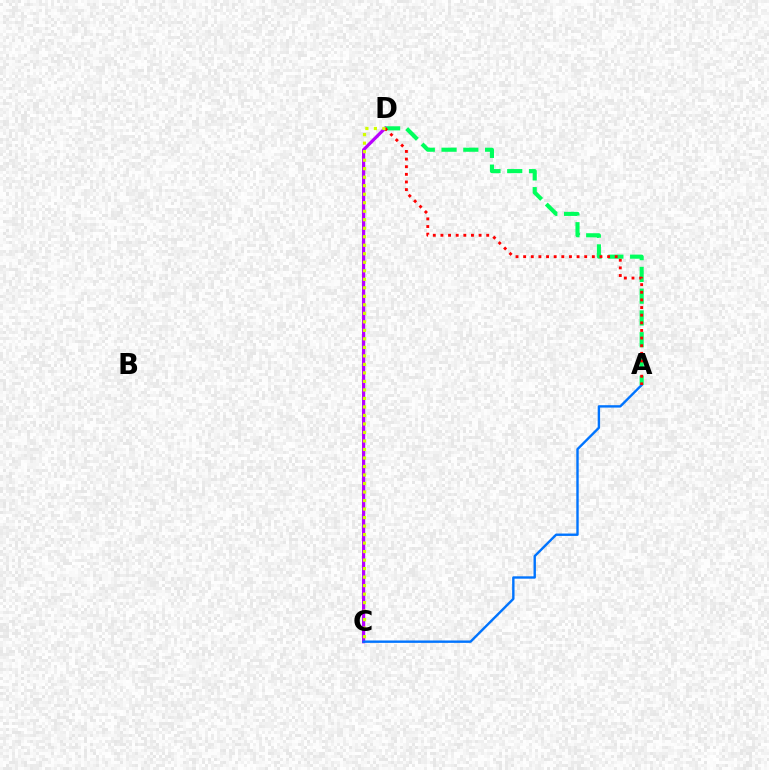{('A', 'D'): [{'color': '#00ff5c', 'line_style': 'dashed', 'thickness': 2.96}, {'color': '#ff0000', 'line_style': 'dotted', 'thickness': 2.07}], ('C', 'D'): [{'color': '#b900ff', 'line_style': 'solid', 'thickness': 2.31}, {'color': '#d1ff00', 'line_style': 'dotted', 'thickness': 2.31}], ('A', 'C'): [{'color': '#0074ff', 'line_style': 'solid', 'thickness': 1.72}]}